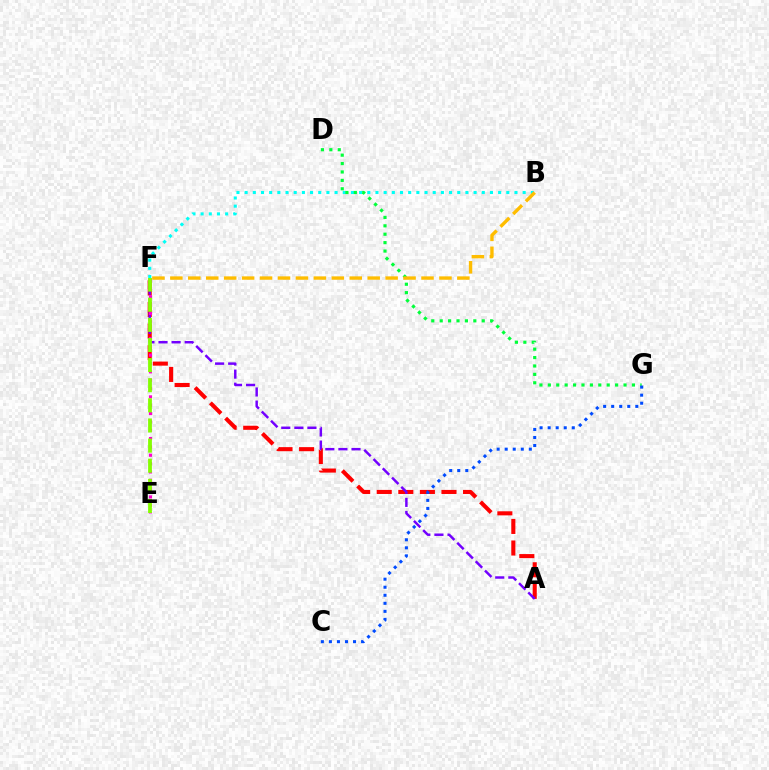{('B', 'F'): [{'color': '#00fff6', 'line_style': 'dotted', 'thickness': 2.22}, {'color': '#ffbd00', 'line_style': 'dashed', 'thickness': 2.44}], ('A', 'F'): [{'color': '#ff0000', 'line_style': 'dashed', 'thickness': 2.93}, {'color': '#7200ff', 'line_style': 'dashed', 'thickness': 1.78}], ('E', 'F'): [{'color': '#ff00cf', 'line_style': 'dotted', 'thickness': 2.27}, {'color': '#84ff00', 'line_style': 'dashed', 'thickness': 2.73}], ('D', 'G'): [{'color': '#00ff39', 'line_style': 'dotted', 'thickness': 2.28}], ('C', 'G'): [{'color': '#004bff', 'line_style': 'dotted', 'thickness': 2.19}]}